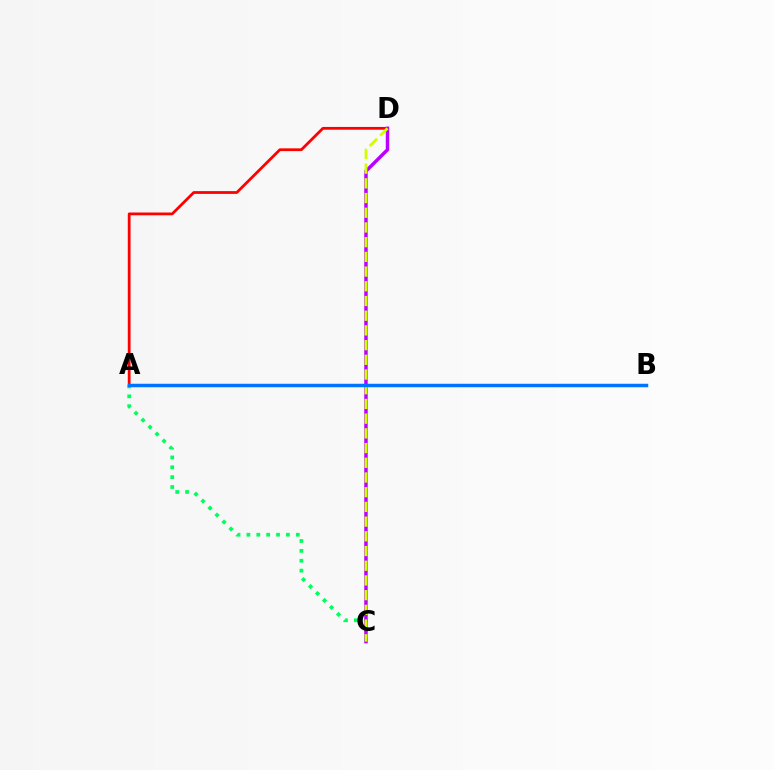{('A', 'D'): [{'color': '#ff0000', 'line_style': 'solid', 'thickness': 2.0}], ('A', 'C'): [{'color': '#00ff5c', 'line_style': 'dotted', 'thickness': 2.68}], ('C', 'D'): [{'color': '#b900ff', 'line_style': 'solid', 'thickness': 2.49}, {'color': '#d1ff00', 'line_style': 'dashed', 'thickness': 2.0}], ('A', 'B'): [{'color': '#0074ff', 'line_style': 'solid', 'thickness': 2.51}]}